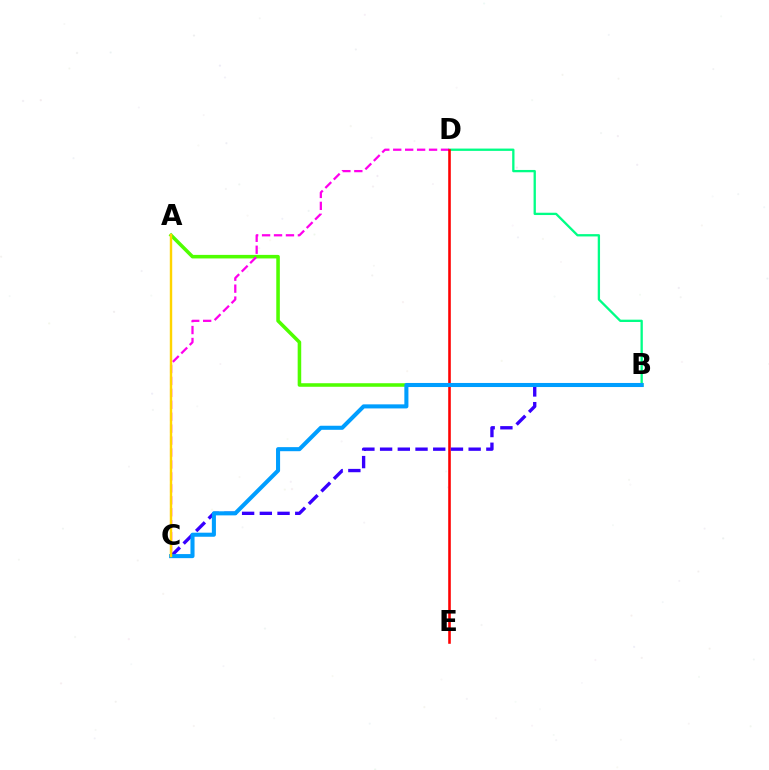{('A', 'B'): [{'color': '#4fff00', 'line_style': 'solid', 'thickness': 2.56}], ('B', 'D'): [{'color': '#00ff86', 'line_style': 'solid', 'thickness': 1.67}], ('C', 'D'): [{'color': '#ff00ed', 'line_style': 'dashed', 'thickness': 1.62}], ('D', 'E'): [{'color': '#ff0000', 'line_style': 'solid', 'thickness': 1.86}], ('B', 'C'): [{'color': '#3700ff', 'line_style': 'dashed', 'thickness': 2.41}, {'color': '#009eff', 'line_style': 'solid', 'thickness': 2.93}], ('A', 'C'): [{'color': '#ffd500', 'line_style': 'solid', 'thickness': 1.74}]}